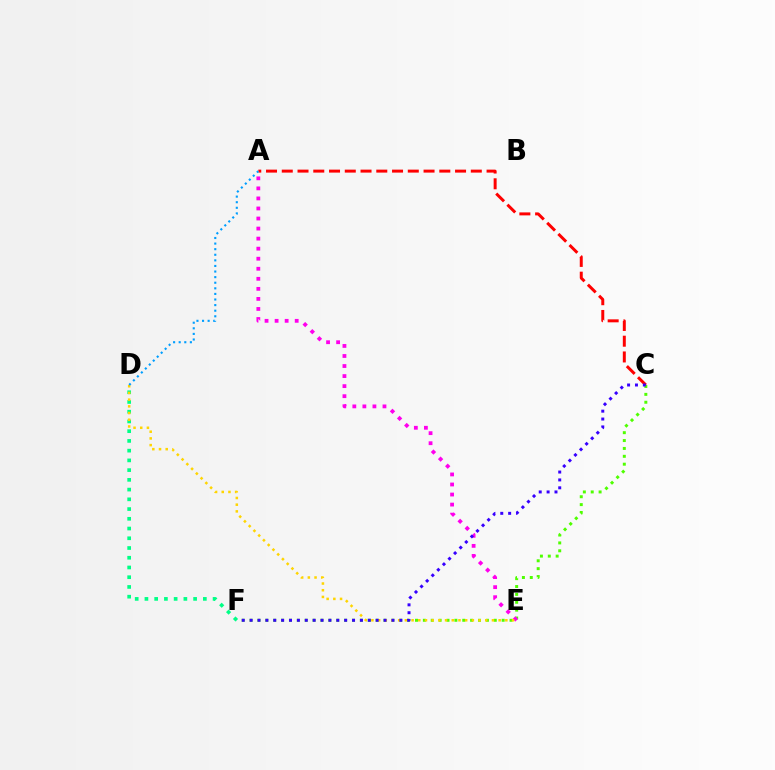{('A', 'C'): [{'color': '#ff0000', 'line_style': 'dashed', 'thickness': 2.14}], ('D', 'F'): [{'color': '#00ff86', 'line_style': 'dotted', 'thickness': 2.65}], ('C', 'F'): [{'color': '#4fff00', 'line_style': 'dotted', 'thickness': 2.14}, {'color': '#3700ff', 'line_style': 'dotted', 'thickness': 2.14}], ('A', 'E'): [{'color': '#ff00ed', 'line_style': 'dotted', 'thickness': 2.73}], ('D', 'E'): [{'color': '#ffd500', 'line_style': 'dotted', 'thickness': 1.82}], ('A', 'D'): [{'color': '#009eff', 'line_style': 'dotted', 'thickness': 1.52}]}